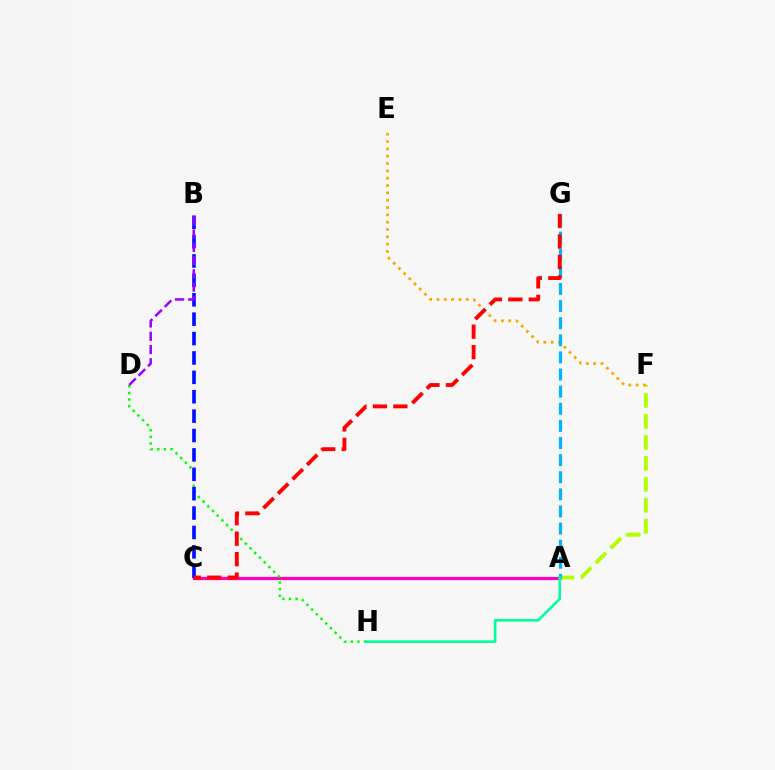{('A', 'C'): [{'color': '#ff00bd', 'line_style': 'solid', 'thickness': 2.34}], ('D', 'H'): [{'color': '#08ff00', 'line_style': 'dotted', 'thickness': 1.8}], ('B', 'C'): [{'color': '#0010ff', 'line_style': 'dashed', 'thickness': 2.63}], ('A', 'F'): [{'color': '#b3ff00', 'line_style': 'dashed', 'thickness': 2.85}], ('E', 'F'): [{'color': '#ffa500', 'line_style': 'dotted', 'thickness': 1.99}], ('A', 'G'): [{'color': '#00b5ff', 'line_style': 'dashed', 'thickness': 2.33}], ('B', 'D'): [{'color': '#9b00ff', 'line_style': 'dashed', 'thickness': 1.8}], ('C', 'G'): [{'color': '#ff0000', 'line_style': 'dashed', 'thickness': 2.78}], ('A', 'H'): [{'color': '#00ff9d', 'line_style': 'solid', 'thickness': 1.87}]}